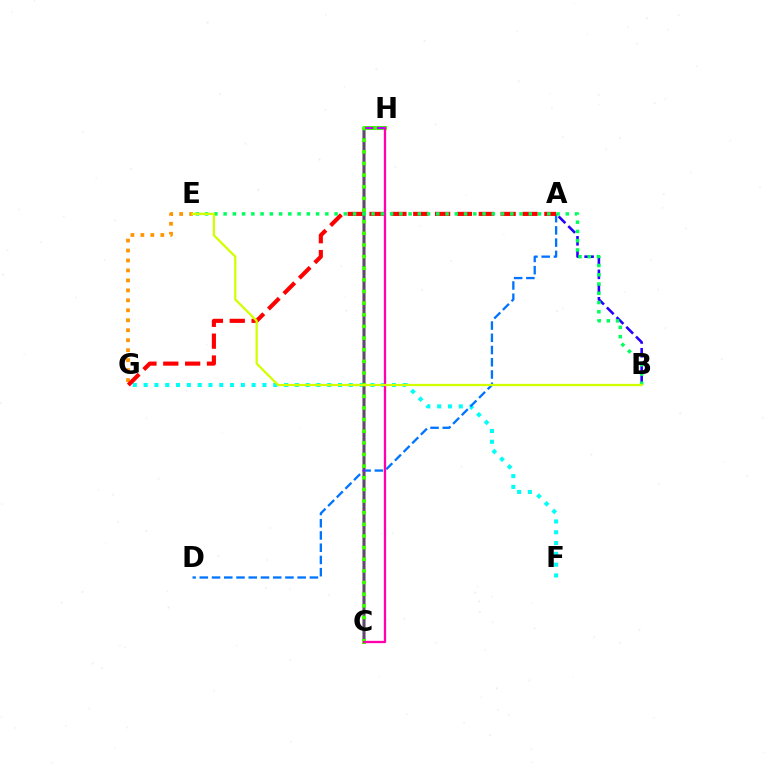{('E', 'G'): [{'color': '#ff9400', 'line_style': 'dotted', 'thickness': 2.71}], ('F', 'G'): [{'color': '#00fff6', 'line_style': 'dotted', 'thickness': 2.93}], ('C', 'H'): [{'color': '#3dff00', 'line_style': 'solid', 'thickness': 2.86}, {'color': '#ff00ac', 'line_style': 'solid', 'thickness': 1.67}, {'color': '#b900ff', 'line_style': 'dashed', 'thickness': 1.58}], ('A', 'B'): [{'color': '#2500ff', 'line_style': 'dashed', 'thickness': 1.87}], ('A', 'D'): [{'color': '#0074ff', 'line_style': 'dashed', 'thickness': 1.66}], ('A', 'G'): [{'color': '#ff0000', 'line_style': 'dashed', 'thickness': 2.97}], ('B', 'E'): [{'color': '#00ff5c', 'line_style': 'dotted', 'thickness': 2.51}, {'color': '#d1ff00', 'line_style': 'solid', 'thickness': 1.63}]}